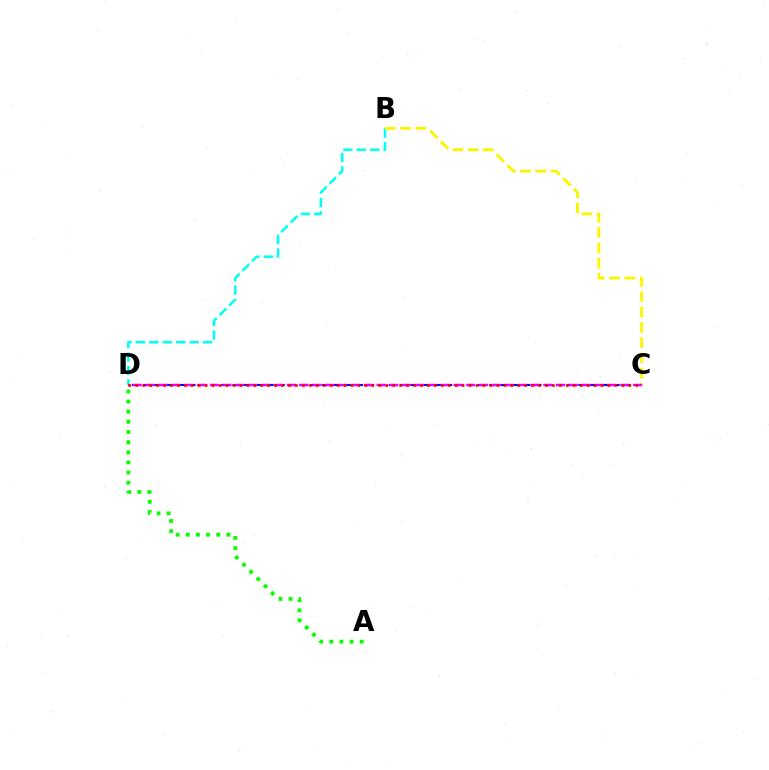{('B', 'D'): [{'color': '#00fff6', 'line_style': 'dashed', 'thickness': 1.83}], ('B', 'C'): [{'color': '#fcf500', 'line_style': 'dashed', 'thickness': 2.08}], ('C', 'D'): [{'color': '#0010ff', 'line_style': 'dashed', 'thickness': 1.52}, {'color': '#ee00ff', 'line_style': 'dashed', 'thickness': 1.74}, {'color': '#ff0000', 'line_style': 'dotted', 'thickness': 1.89}], ('A', 'D'): [{'color': '#08ff00', 'line_style': 'dotted', 'thickness': 2.75}]}